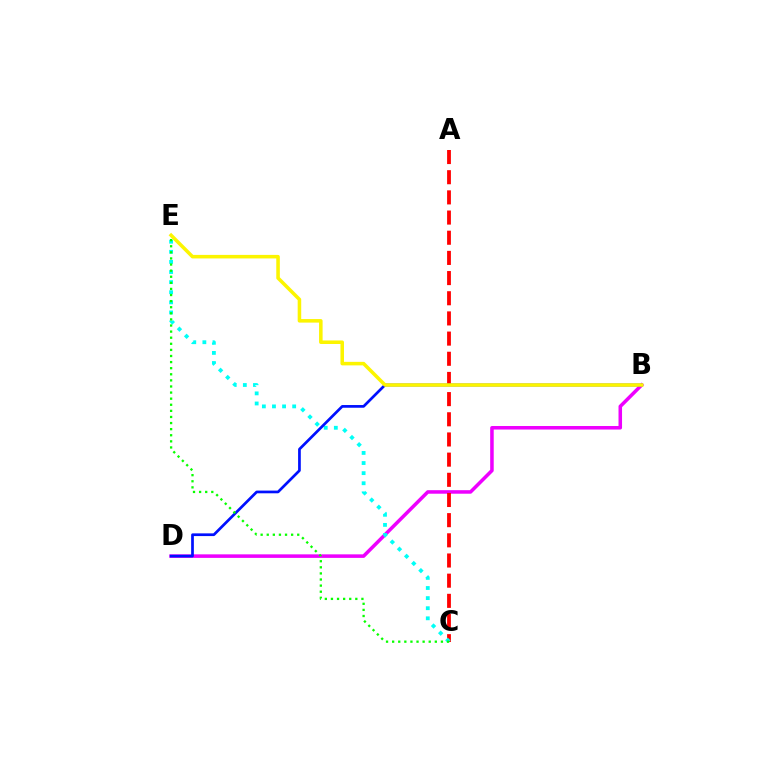{('B', 'D'): [{'color': '#ee00ff', 'line_style': 'solid', 'thickness': 2.54}, {'color': '#0010ff', 'line_style': 'solid', 'thickness': 1.95}], ('A', 'C'): [{'color': '#ff0000', 'line_style': 'dashed', 'thickness': 2.74}], ('C', 'E'): [{'color': '#00fff6', 'line_style': 'dotted', 'thickness': 2.74}, {'color': '#08ff00', 'line_style': 'dotted', 'thickness': 1.66}], ('B', 'E'): [{'color': '#fcf500', 'line_style': 'solid', 'thickness': 2.55}]}